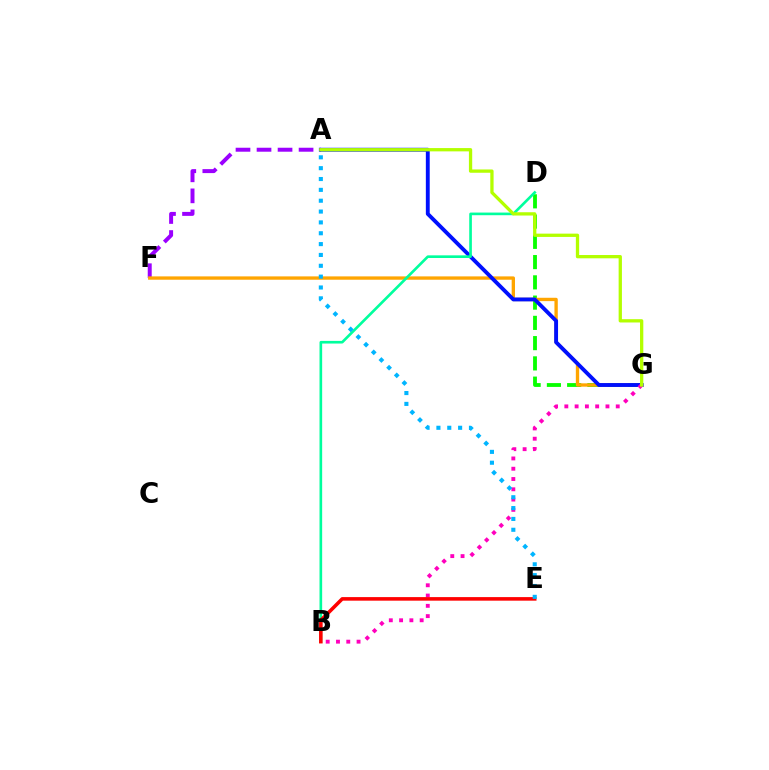{('D', 'G'): [{'color': '#08ff00', 'line_style': 'dashed', 'thickness': 2.75}], ('A', 'F'): [{'color': '#9b00ff', 'line_style': 'dashed', 'thickness': 2.86}], ('F', 'G'): [{'color': '#ffa500', 'line_style': 'solid', 'thickness': 2.4}], ('A', 'G'): [{'color': '#0010ff', 'line_style': 'solid', 'thickness': 2.79}, {'color': '#b3ff00', 'line_style': 'solid', 'thickness': 2.37}], ('B', 'G'): [{'color': '#ff00bd', 'line_style': 'dotted', 'thickness': 2.79}], ('B', 'D'): [{'color': '#00ff9d', 'line_style': 'solid', 'thickness': 1.91}], ('B', 'E'): [{'color': '#ff0000', 'line_style': 'solid', 'thickness': 2.57}], ('A', 'E'): [{'color': '#00b5ff', 'line_style': 'dotted', 'thickness': 2.95}]}